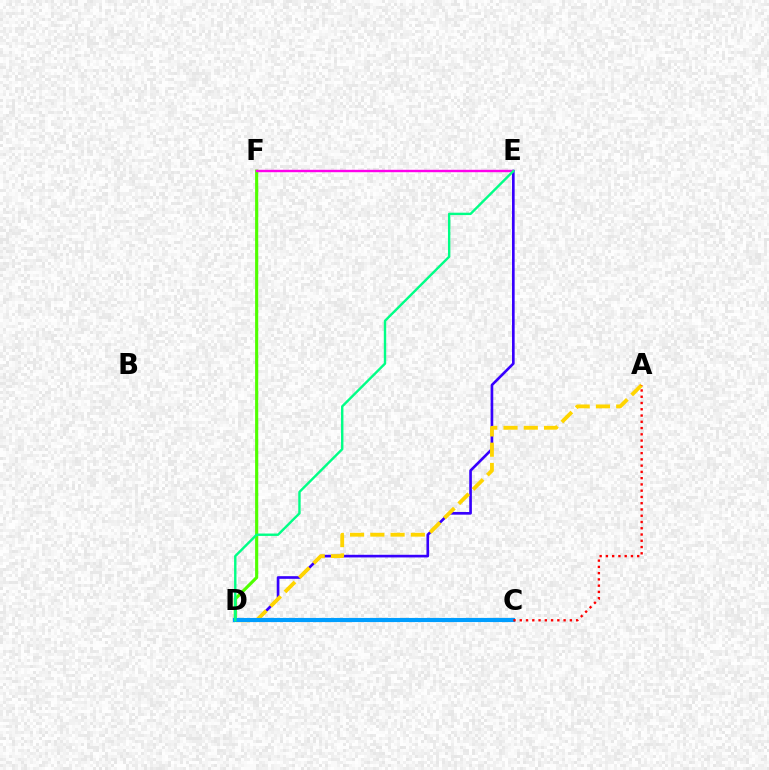{('D', 'F'): [{'color': '#4fff00', 'line_style': 'solid', 'thickness': 2.25}], ('D', 'E'): [{'color': '#3700ff', 'line_style': 'solid', 'thickness': 1.91}, {'color': '#00ff86', 'line_style': 'solid', 'thickness': 1.73}], ('A', 'D'): [{'color': '#ffd500', 'line_style': 'dashed', 'thickness': 2.75}], ('C', 'D'): [{'color': '#009eff', 'line_style': 'solid', 'thickness': 2.97}], ('A', 'C'): [{'color': '#ff0000', 'line_style': 'dotted', 'thickness': 1.7}], ('E', 'F'): [{'color': '#ff00ed', 'line_style': 'solid', 'thickness': 1.73}]}